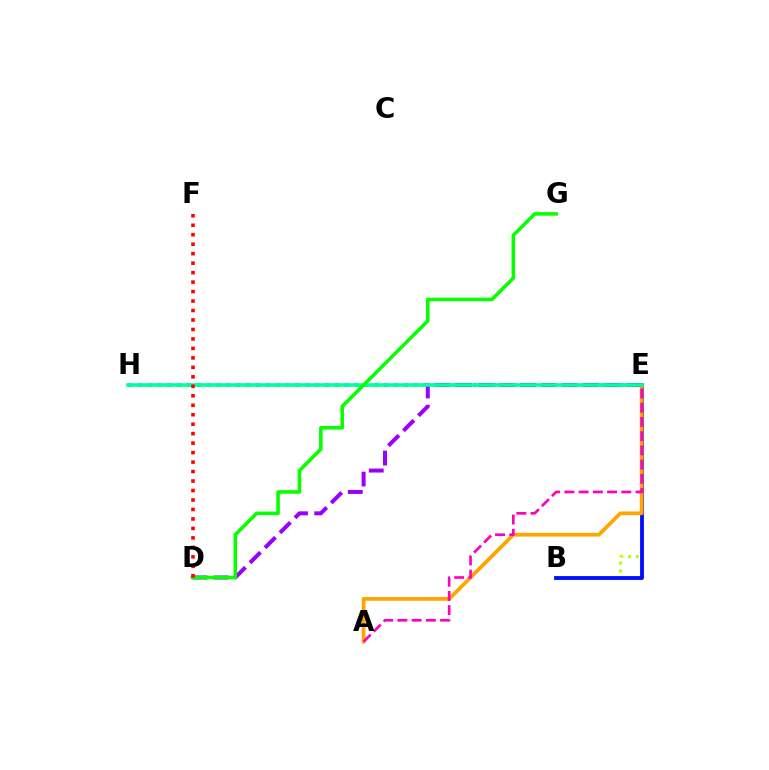{('B', 'E'): [{'color': '#b3ff00', 'line_style': 'dotted', 'thickness': 2.12}, {'color': '#0010ff', 'line_style': 'solid', 'thickness': 2.76}], ('A', 'E'): [{'color': '#ffa500', 'line_style': 'solid', 'thickness': 2.68}, {'color': '#ff00bd', 'line_style': 'dashed', 'thickness': 1.93}], ('E', 'H'): [{'color': '#00b5ff', 'line_style': 'dotted', 'thickness': 2.68}, {'color': '#00ff9d', 'line_style': 'solid', 'thickness': 2.58}], ('D', 'E'): [{'color': '#9b00ff', 'line_style': 'dashed', 'thickness': 2.88}], ('D', 'G'): [{'color': '#08ff00', 'line_style': 'solid', 'thickness': 2.57}], ('D', 'F'): [{'color': '#ff0000', 'line_style': 'dotted', 'thickness': 2.57}]}